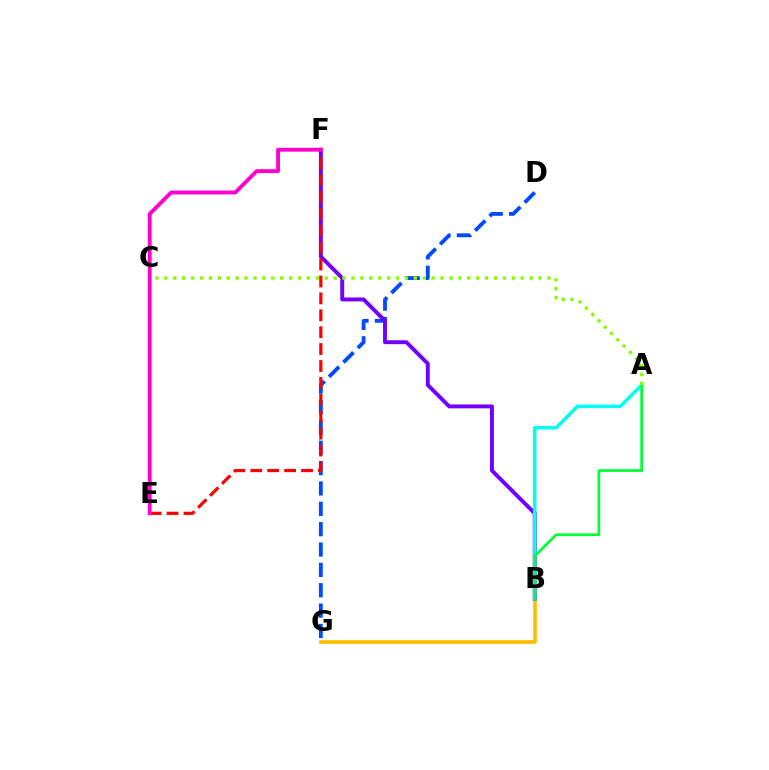{('B', 'G'): [{'color': '#ffbd00', 'line_style': 'solid', 'thickness': 2.65}], ('D', 'G'): [{'color': '#004bff', 'line_style': 'dashed', 'thickness': 2.77}], ('B', 'F'): [{'color': '#7200ff', 'line_style': 'solid', 'thickness': 2.83}], ('E', 'F'): [{'color': '#ff0000', 'line_style': 'dashed', 'thickness': 2.3}, {'color': '#ff00cf', 'line_style': 'solid', 'thickness': 2.77}], ('A', 'B'): [{'color': '#00fff6', 'line_style': 'solid', 'thickness': 2.51}, {'color': '#00ff39', 'line_style': 'solid', 'thickness': 1.98}], ('A', 'C'): [{'color': '#84ff00', 'line_style': 'dotted', 'thickness': 2.42}]}